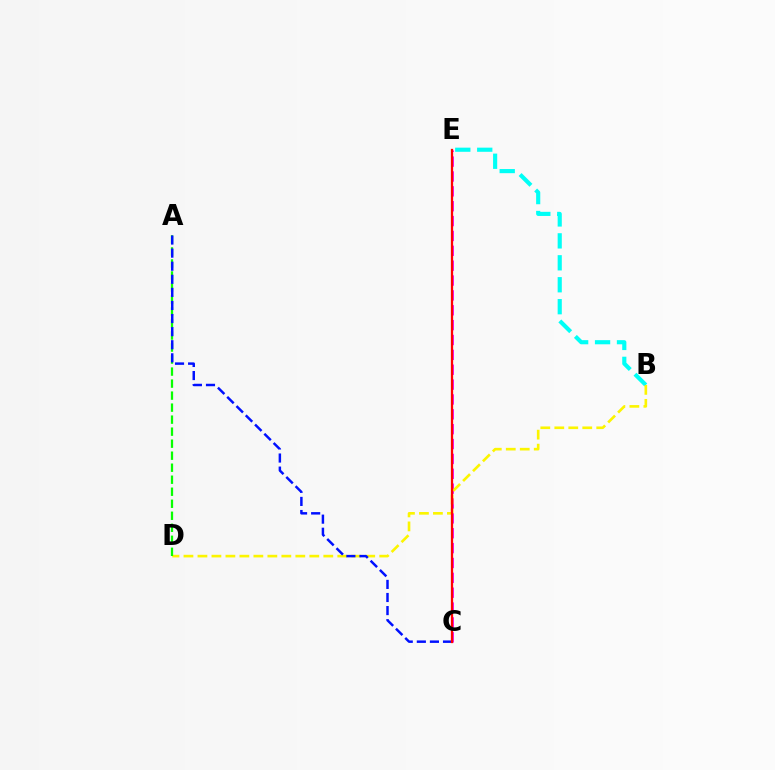{('C', 'E'): [{'color': '#ee00ff', 'line_style': 'dashed', 'thickness': 2.02}, {'color': '#ff0000', 'line_style': 'solid', 'thickness': 1.63}], ('B', 'E'): [{'color': '#00fff6', 'line_style': 'dashed', 'thickness': 2.98}], ('B', 'D'): [{'color': '#fcf500', 'line_style': 'dashed', 'thickness': 1.9}], ('A', 'D'): [{'color': '#08ff00', 'line_style': 'dashed', 'thickness': 1.63}], ('A', 'C'): [{'color': '#0010ff', 'line_style': 'dashed', 'thickness': 1.78}]}